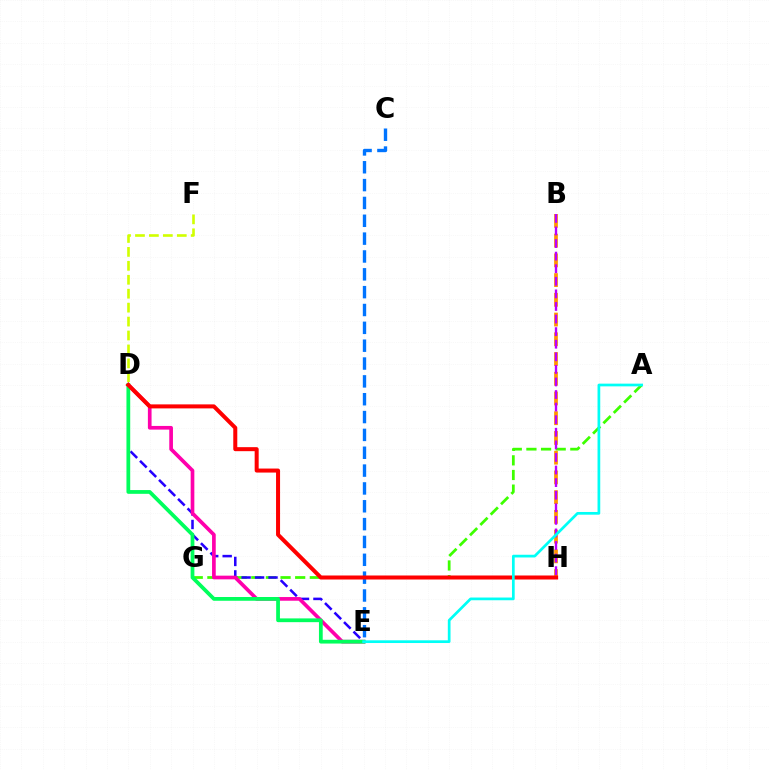{('A', 'G'): [{'color': '#3dff00', 'line_style': 'dashed', 'thickness': 1.99}], ('B', 'H'): [{'color': '#ff9400', 'line_style': 'dashed', 'thickness': 2.68}, {'color': '#b900ff', 'line_style': 'dashed', 'thickness': 1.71}], ('D', 'E'): [{'color': '#2500ff', 'line_style': 'dashed', 'thickness': 1.83}, {'color': '#ff00ac', 'line_style': 'solid', 'thickness': 2.65}, {'color': '#00ff5c', 'line_style': 'solid', 'thickness': 2.71}], ('C', 'E'): [{'color': '#0074ff', 'line_style': 'dashed', 'thickness': 2.42}], ('D', 'F'): [{'color': '#d1ff00', 'line_style': 'dashed', 'thickness': 1.89}], ('D', 'H'): [{'color': '#ff0000', 'line_style': 'solid', 'thickness': 2.89}], ('A', 'E'): [{'color': '#00fff6', 'line_style': 'solid', 'thickness': 1.95}]}